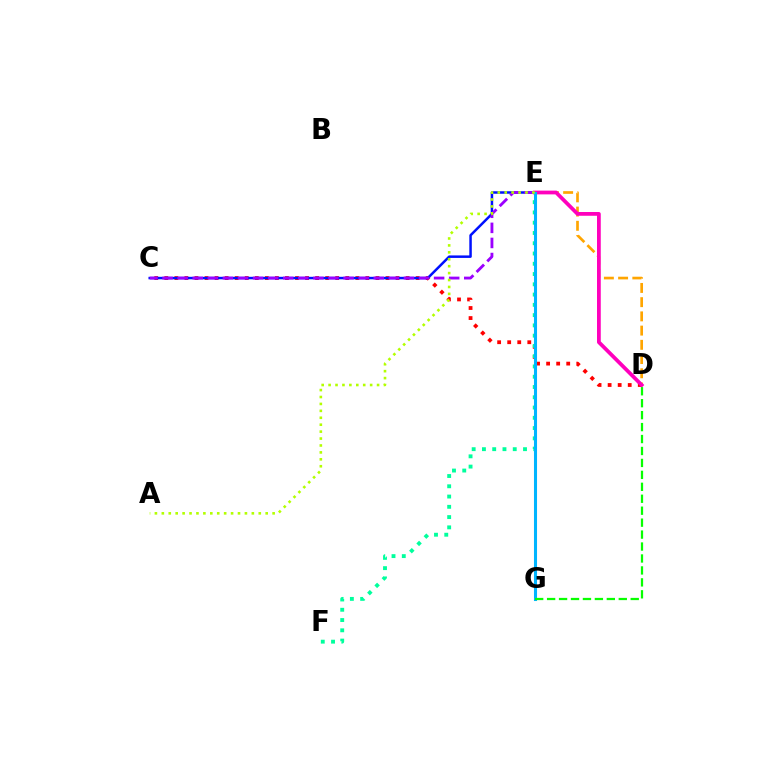{('C', 'D'): [{'color': '#ff0000', 'line_style': 'dotted', 'thickness': 2.73}], ('C', 'E'): [{'color': '#0010ff', 'line_style': 'solid', 'thickness': 1.79}, {'color': '#9b00ff', 'line_style': 'dashed', 'thickness': 2.05}], ('E', 'F'): [{'color': '#00ff9d', 'line_style': 'dotted', 'thickness': 2.79}], ('D', 'E'): [{'color': '#ffa500', 'line_style': 'dashed', 'thickness': 1.93}, {'color': '#ff00bd', 'line_style': 'solid', 'thickness': 2.71}], ('E', 'G'): [{'color': '#00b5ff', 'line_style': 'solid', 'thickness': 2.2}], ('D', 'G'): [{'color': '#08ff00', 'line_style': 'dashed', 'thickness': 1.62}], ('A', 'E'): [{'color': '#b3ff00', 'line_style': 'dotted', 'thickness': 1.88}]}